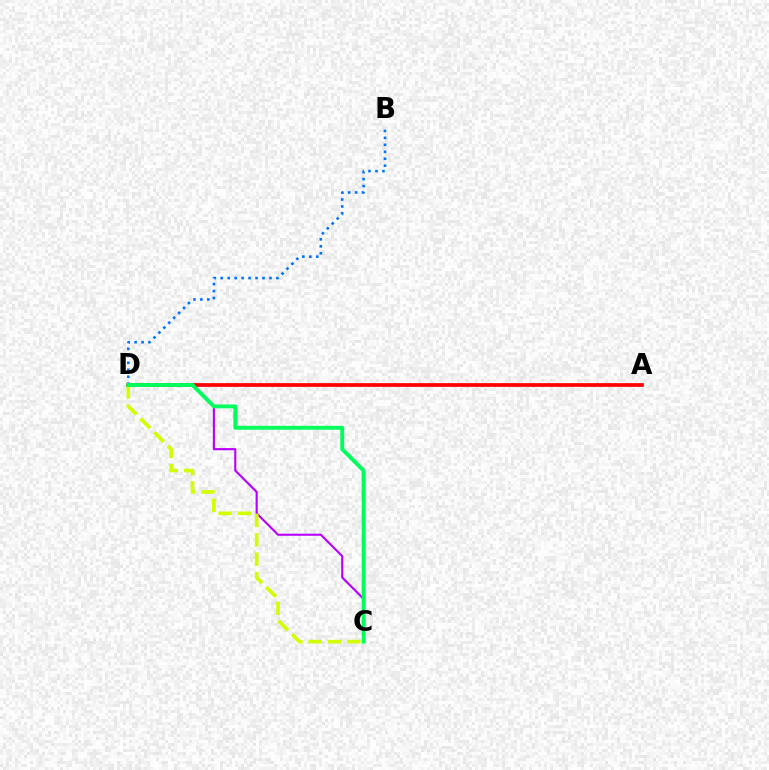{('A', 'D'): [{'color': '#ff0000', 'line_style': 'solid', 'thickness': 2.68}], ('C', 'D'): [{'color': '#b900ff', 'line_style': 'solid', 'thickness': 1.53}, {'color': '#d1ff00', 'line_style': 'dashed', 'thickness': 2.63}, {'color': '#00ff5c', 'line_style': 'solid', 'thickness': 2.8}], ('B', 'D'): [{'color': '#0074ff', 'line_style': 'dotted', 'thickness': 1.89}]}